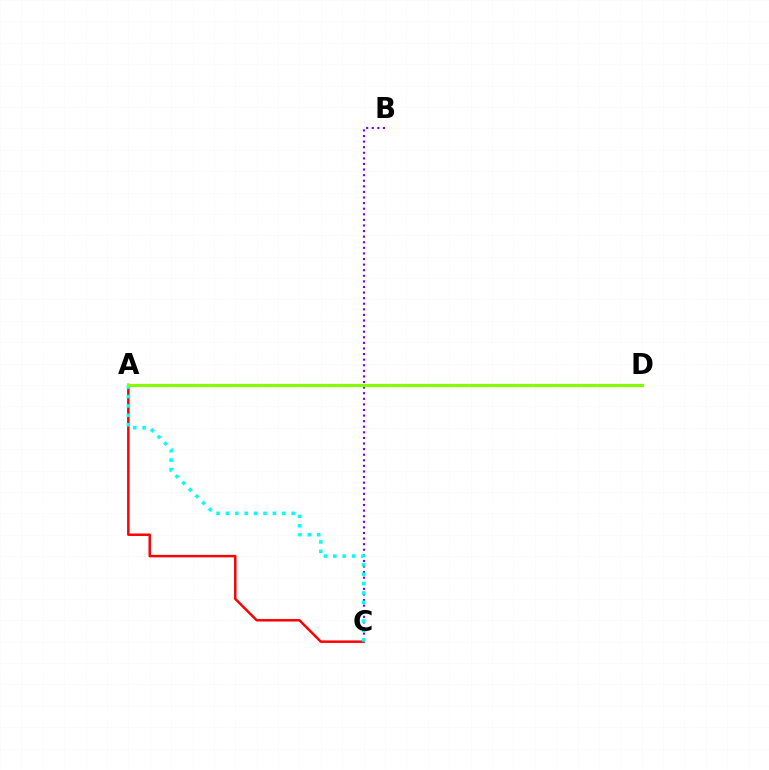{('A', 'C'): [{'color': '#ff0000', 'line_style': 'solid', 'thickness': 1.79}, {'color': '#00fff6', 'line_style': 'dotted', 'thickness': 2.55}], ('B', 'C'): [{'color': '#7200ff', 'line_style': 'dotted', 'thickness': 1.52}], ('A', 'D'): [{'color': '#84ff00', 'line_style': 'solid', 'thickness': 2.28}]}